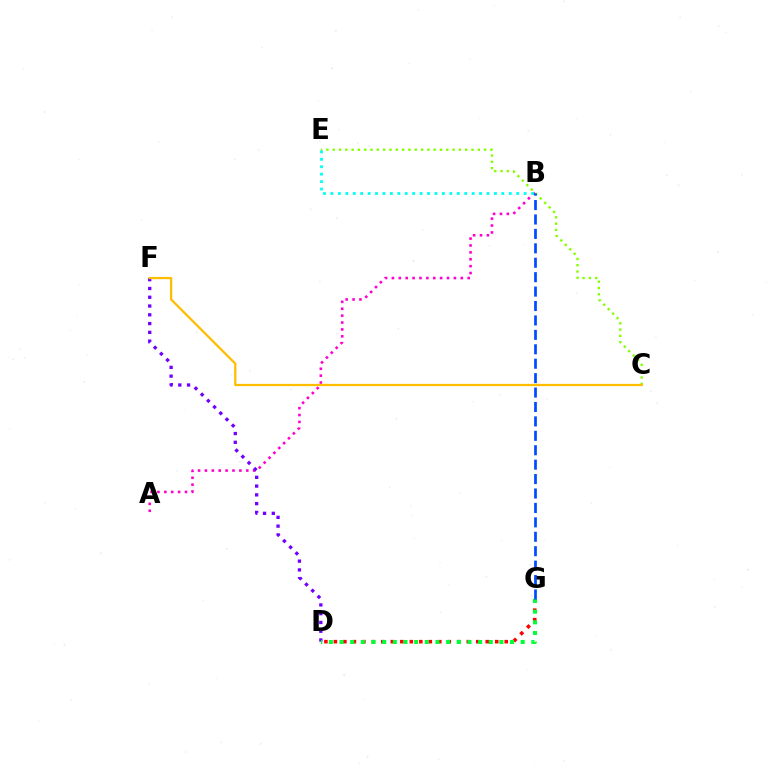{('C', 'E'): [{'color': '#84ff00', 'line_style': 'dotted', 'thickness': 1.71}], ('D', 'G'): [{'color': '#ff0000', 'line_style': 'dotted', 'thickness': 2.58}, {'color': '#00ff39', 'line_style': 'dotted', 'thickness': 2.9}], ('A', 'B'): [{'color': '#ff00cf', 'line_style': 'dotted', 'thickness': 1.87}], ('D', 'F'): [{'color': '#7200ff', 'line_style': 'dotted', 'thickness': 2.38}], ('B', 'E'): [{'color': '#00fff6', 'line_style': 'dotted', 'thickness': 2.02}], ('B', 'G'): [{'color': '#004bff', 'line_style': 'dashed', 'thickness': 1.96}], ('C', 'F'): [{'color': '#ffbd00', 'line_style': 'solid', 'thickness': 1.63}]}